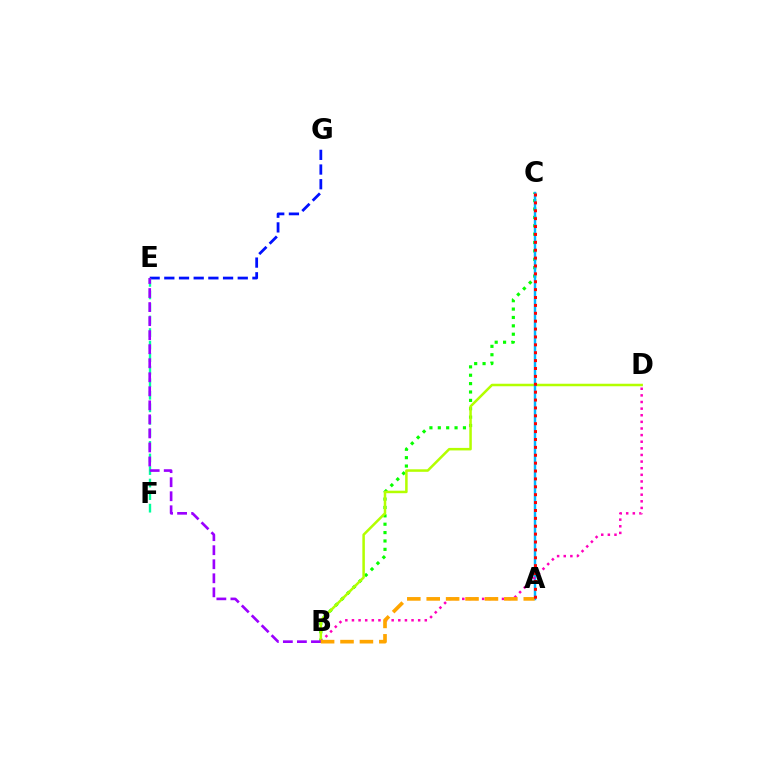{('B', 'C'): [{'color': '#08ff00', 'line_style': 'dotted', 'thickness': 2.28}], ('E', 'G'): [{'color': '#0010ff', 'line_style': 'dashed', 'thickness': 2.0}], ('B', 'D'): [{'color': '#b3ff00', 'line_style': 'solid', 'thickness': 1.81}, {'color': '#ff00bd', 'line_style': 'dotted', 'thickness': 1.8}], ('E', 'F'): [{'color': '#00ff9d', 'line_style': 'dashed', 'thickness': 1.7}], ('A', 'C'): [{'color': '#00b5ff', 'line_style': 'solid', 'thickness': 1.76}, {'color': '#ff0000', 'line_style': 'dotted', 'thickness': 2.14}], ('B', 'E'): [{'color': '#9b00ff', 'line_style': 'dashed', 'thickness': 1.91}], ('A', 'B'): [{'color': '#ffa500', 'line_style': 'dashed', 'thickness': 2.64}]}